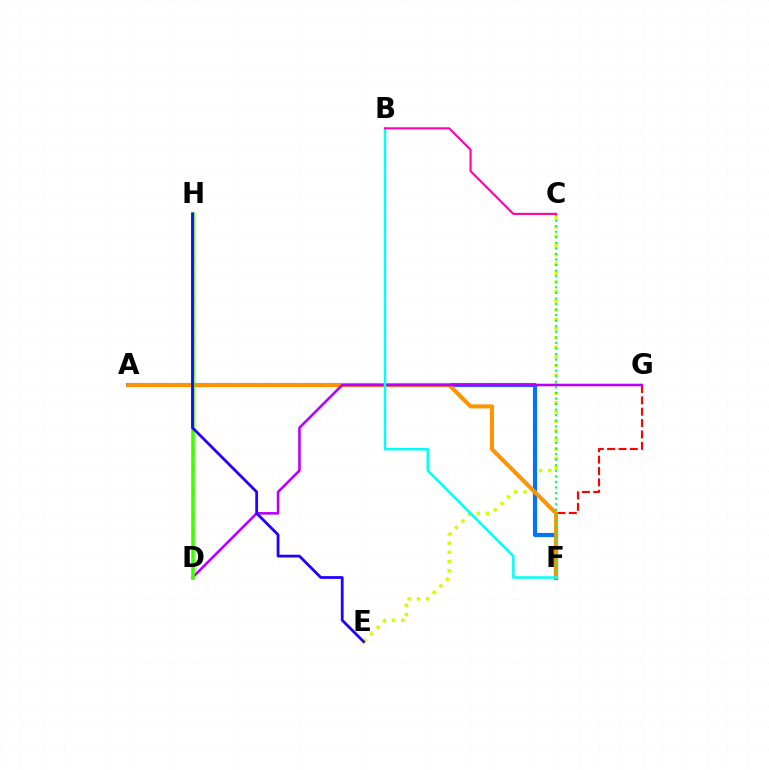{('C', 'E'): [{'color': '#d1ff00', 'line_style': 'dotted', 'thickness': 2.51}], ('F', 'G'): [{'color': '#ff0000', 'line_style': 'dashed', 'thickness': 1.54}], ('A', 'F'): [{'color': '#0074ff', 'line_style': 'solid', 'thickness': 2.97}, {'color': '#ff9400', 'line_style': 'solid', 'thickness': 2.92}], ('C', 'F'): [{'color': '#00ff5c', 'line_style': 'dotted', 'thickness': 1.51}], ('D', 'G'): [{'color': '#b900ff', 'line_style': 'solid', 'thickness': 1.86}], ('D', 'H'): [{'color': '#3dff00', 'line_style': 'solid', 'thickness': 2.57}], ('E', 'H'): [{'color': '#2500ff', 'line_style': 'solid', 'thickness': 2.01}], ('B', 'F'): [{'color': '#00fff6', 'line_style': 'solid', 'thickness': 1.79}], ('B', 'C'): [{'color': '#ff00ac', 'line_style': 'solid', 'thickness': 1.52}]}